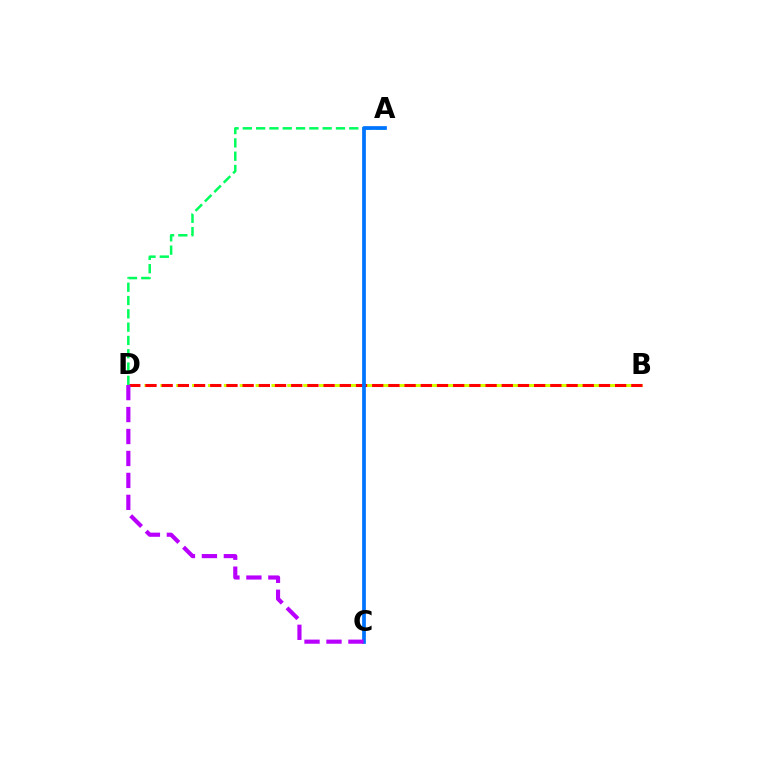{('B', 'D'): [{'color': '#d1ff00', 'line_style': 'dashed', 'thickness': 2.16}, {'color': '#ff0000', 'line_style': 'dashed', 'thickness': 2.2}], ('A', 'D'): [{'color': '#00ff5c', 'line_style': 'dashed', 'thickness': 1.81}], ('A', 'C'): [{'color': '#0074ff', 'line_style': 'solid', 'thickness': 2.69}], ('C', 'D'): [{'color': '#b900ff', 'line_style': 'dashed', 'thickness': 2.98}]}